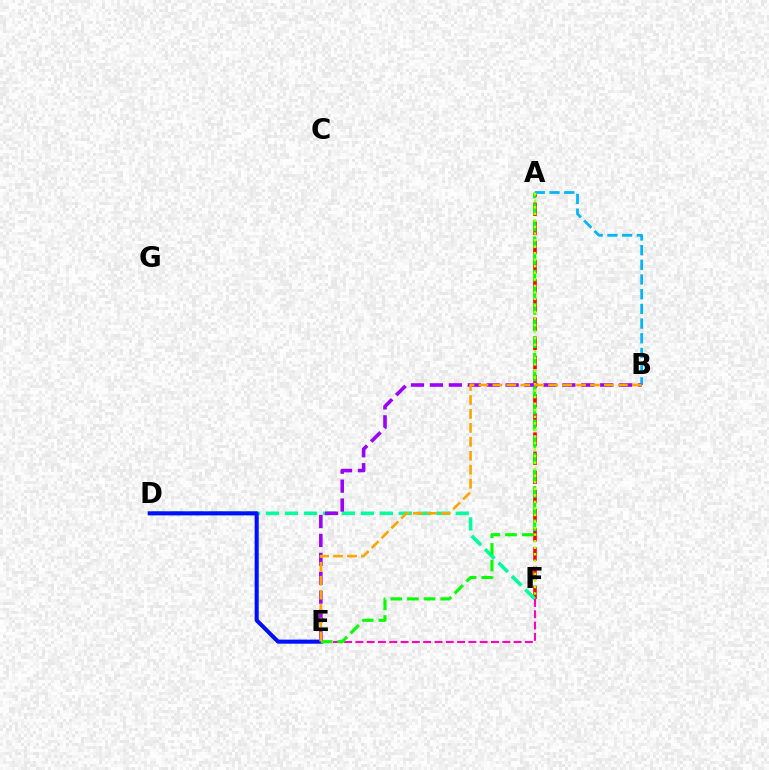{('A', 'F'): [{'color': '#ff0000', 'line_style': 'dashed', 'thickness': 2.6}, {'color': '#b3ff00', 'line_style': 'dotted', 'thickness': 1.78}], ('A', 'B'): [{'color': '#00b5ff', 'line_style': 'dashed', 'thickness': 2.0}], ('D', 'F'): [{'color': '#00ff9d', 'line_style': 'dashed', 'thickness': 2.58}], ('D', 'E'): [{'color': '#0010ff', 'line_style': 'solid', 'thickness': 2.93}], ('B', 'E'): [{'color': '#9b00ff', 'line_style': 'dashed', 'thickness': 2.57}, {'color': '#ffa500', 'line_style': 'dashed', 'thickness': 1.89}], ('E', 'F'): [{'color': '#ff00bd', 'line_style': 'dashed', 'thickness': 1.53}], ('A', 'E'): [{'color': '#08ff00', 'line_style': 'dashed', 'thickness': 2.26}]}